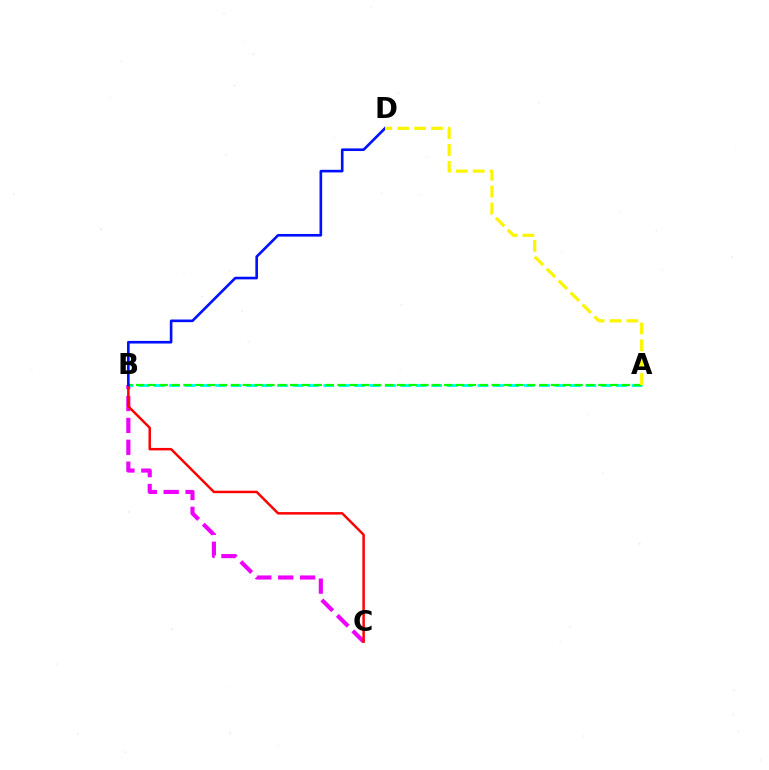{('B', 'C'): [{'color': '#ee00ff', 'line_style': 'dashed', 'thickness': 2.97}, {'color': '#ff0000', 'line_style': 'solid', 'thickness': 1.78}], ('A', 'B'): [{'color': '#00fff6', 'line_style': 'dashed', 'thickness': 2.09}, {'color': '#08ff00', 'line_style': 'dashed', 'thickness': 1.61}], ('B', 'D'): [{'color': '#0010ff', 'line_style': 'solid', 'thickness': 1.89}], ('A', 'D'): [{'color': '#fcf500', 'line_style': 'dashed', 'thickness': 2.29}]}